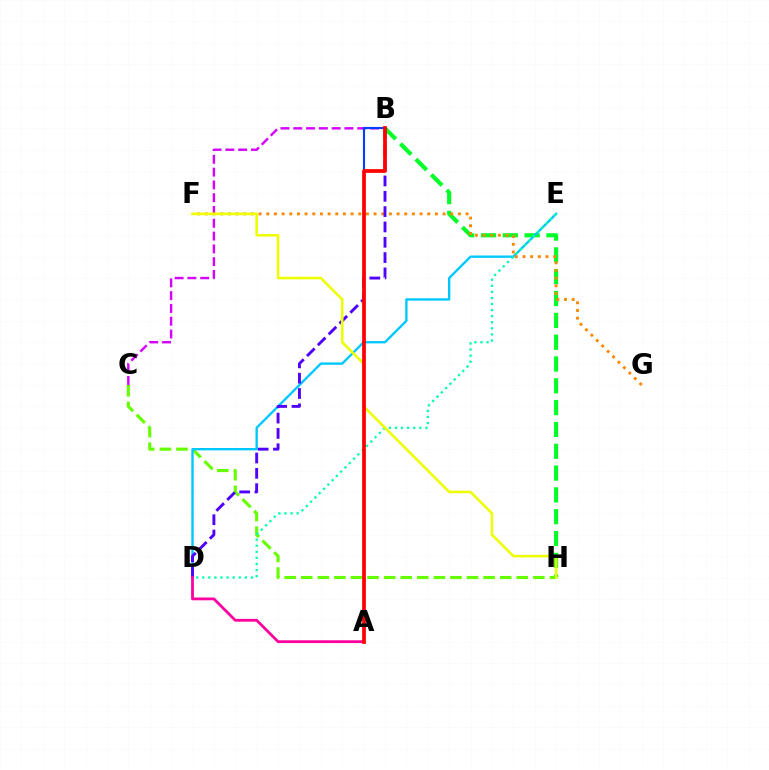{('B', 'H'): [{'color': '#00ff27', 'line_style': 'dashed', 'thickness': 2.96}], ('C', 'H'): [{'color': '#66ff00', 'line_style': 'dashed', 'thickness': 2.25}], ('B', 'C'): [{'color': '#d600ff', 'line_style': 'dashed', 'thickness': 1.74}], ('D', 'E'): [{'color': '#00c7ff', 'line_style': 'solid', 'thickness': 1.7}, {'color': '#00ffaf', 'line_style': 'dotted', 'thickness': 1.65}], ('F', 'G'): [{'color': '#ff8800', 'line_style': 'dotted', 'thickness': 2.08}], ('B', 'D'): [{'color': '#4f00ff', 'line_style': 'dashed', 'thickness': 2.08}], ('A', 'D'): [{'color': '#ff00a0', 'line_style': 'solid', 'thickness': 2.01}], ('F', 'H'): [{'color': '#eeff00', 'line_style': 'solid', 'thickness': 1.86}], ('A', 'B'): [{'color': '#003fff', 'line_style': 'solid', 'thickness': 1.54}, {'color': '#ff0000', 'line_style': 'solid', 'thickness': 2.67}]}